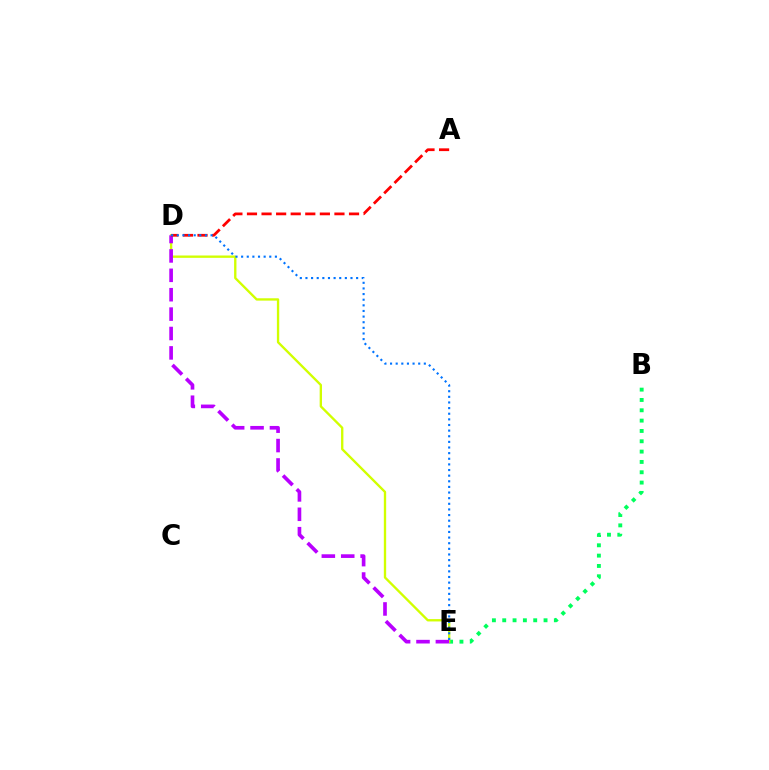{('B', 'E'): [{'color': '#00ff5c', 'line_style': 'dotted', 'thickness': 2.81}], ('D', 'E'): [{'color': '#d1ff00', 'line_style': 'solid', 'thickness': 1.69}, {'color': '#b900ff', 'line_style': 'dashed', 'thickness': 2.63}, {'color': '#0074ff', 'line_style': 'dotted', 'thickness': 1.53}], ('A', 'D'): [{'color': '#ff0000', 'line_style': 'dashed', 'thickness': 1.98}]}